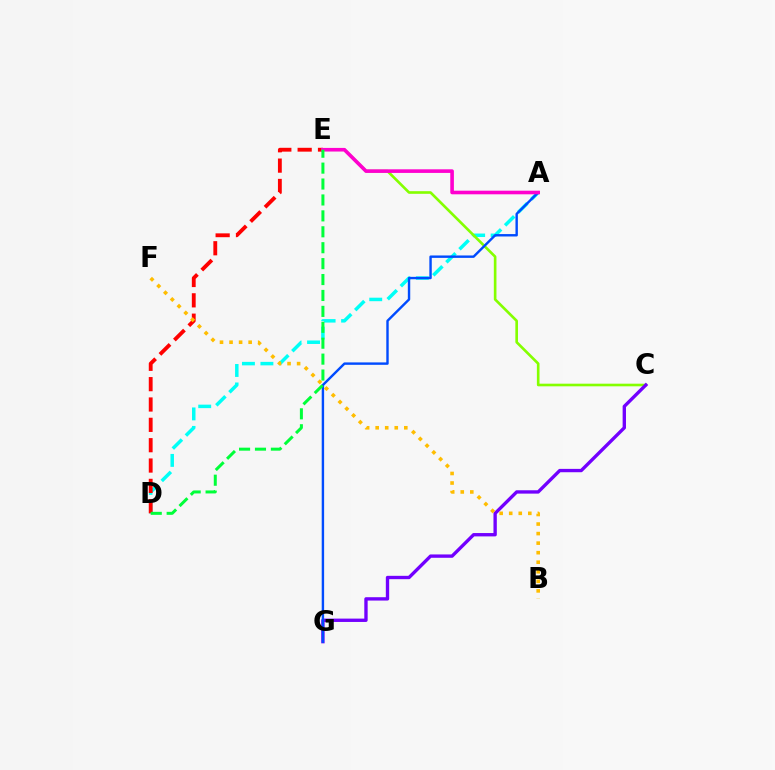{('A', 'D'): [{'color': '#00fff6', 'line_style': 'dashed', 'thickness': 2.51}], ('C', 'E'): [{'color': '#84ff00', 'line_style': 'solid', 'thickness': 1.9}], ('D', 'E'): [{'color': '#ff0000', 'line_style': 'dashed', 'thickness': 2.76}, {'color': '#00ff39', 'line_style': 'dashed', 'thickness': 2.16}], ('C', 'G'): [{'color': '#7200ff', 'line_style': 'solid', 'thickness': 2.41}], ('A', 'G'): [{'color': '#004bff', 'line_style': 'solid', 'thickness': 1.73}], ('B', 'F'): [{'color': '#ffbd00', 'line_style': 'dotted', 'thickness': 2.59}], ('A', 'E'): [{'color': '#ff00cf', 'line_style': 'solid', 'thickness': 2.6}]}